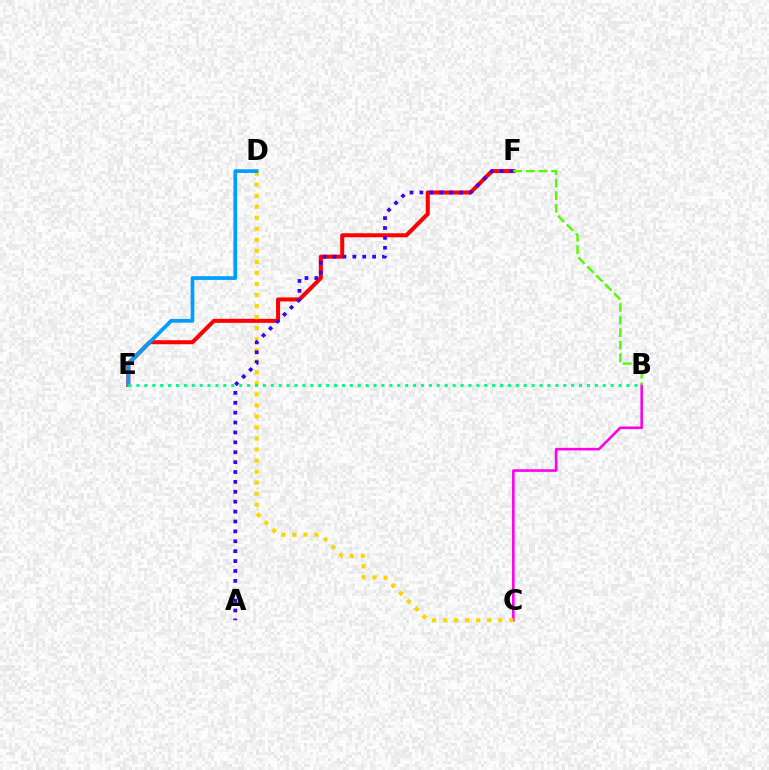{('E', 'F'): [{'color': '#ff0000', 'line_style': 'solid', 'thickness': 2.9}], ('B', 'C'): [{'color': '#ff00ed', 'line_style': 'solid', 'thickness': 1.87}], ('C', 'D'): [{'color': '#ffd500', 'line_style': 'dotted', 'thickness': 3.0}], ('A', 'F'): [{'color': '#3700ff', 'line_style': 'dotted', 'thickness': 2.69}], ('D', 'E'): [{'color': '#009eff', 'line_style': 'solid', 'thickness': 2.68}], ('B', 'E'): [{'color': '#00ff86', 'line_style': 'dotted', 'thickness': 2.15}], ('B', 'F'): [{'color': '#4fff00', 'line_style': 'dashed', 'thickness': 1.71}]}